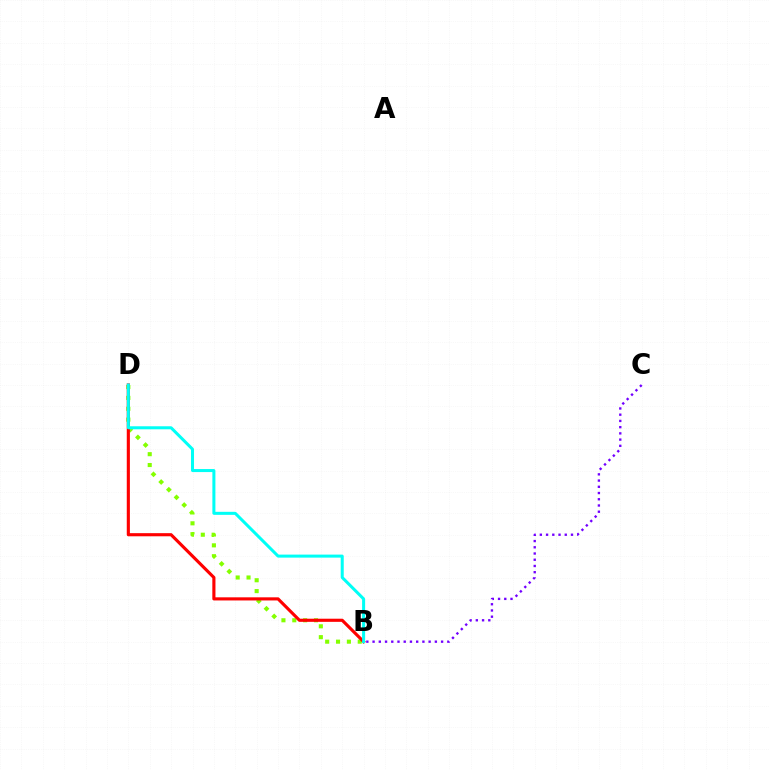{('B', 'D'): [{'color': '#84ff00', 'line_style': 'dotted', 'thickness': 2.95}, {'color': '#ff0000', 'line_style': 'solid', 'thickness': 2.26}, {'color': '#00fff6', 'line_style': 'solid', 'thickness': 2.18}], ('B', 'C'): [{'color': '#7200ff', 'line_style': 'dotted', 'thickness': 1.69}]}